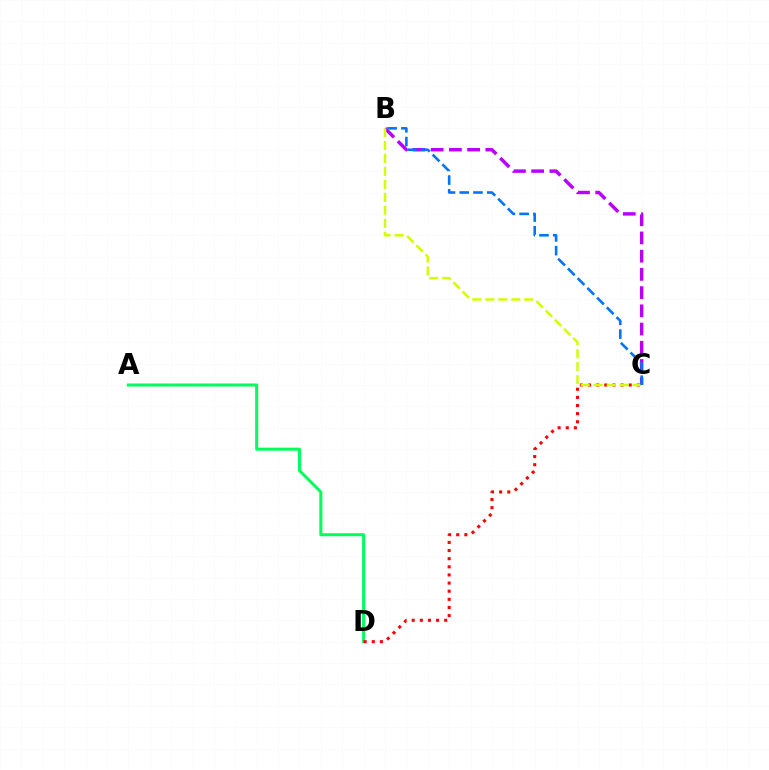{('A', 'D'): [{'color': '#00ff5c', 'line_style': 'solid', 'thickness': 2.18}], ('B', 'C'): [{'color': '#b900ff', 'line_style': 'dashed', 'thickness': 2.48}, {'color': '#d1ff00', 'line_style': 'dashed', 'thickness': 1.76}, {'color': '#0074ff', 'line_style': 'dashed', 'thickness': 1.87}], ('C', 'D'): [{'color': '#ff0000', 'line_style': 'dotted', 'thickness': 2.21}]}